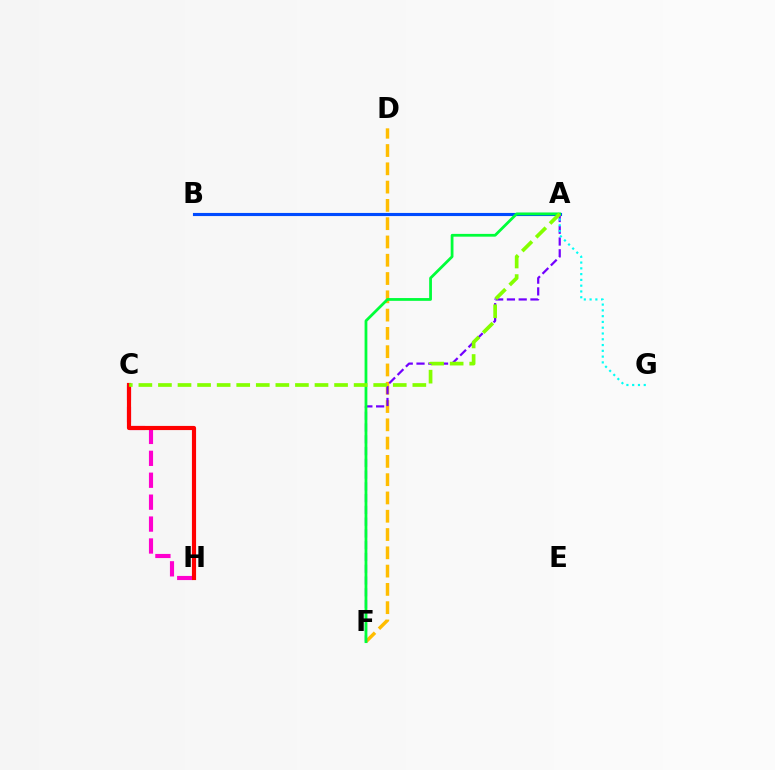{('D', 'F'): [{'color': '#ffbd00', 'line_style': 'dashed', 'thickness': 2.48}], ('C', 'H'): [{'color': '#ff00cf', 'line_style': 'dashed', 'thickness': 2.98}, {'color': '#ff0000', 'line_style': 'solid', 'thickness': 2.98}], ('A', 'B'): [{'color': '#004bff', 'line_style': 'solid', 'thickness': 2.25}], ('A', 'F'): [{'color': '#7200ff', 'line_style': 'dashed', 'thickness': 1.6}, {'color': '#00ff39', 'line_style': 'solid', 'thickness': 2.0}], ('A', 'G'): [{'color': '#00fff6', 'line_style': 'dotted', 'thickness': 1.57}], ('A', 'C'): [{'color': '#84ff00', 'line_style': 'dashed', 'thickness': 2.66}]}